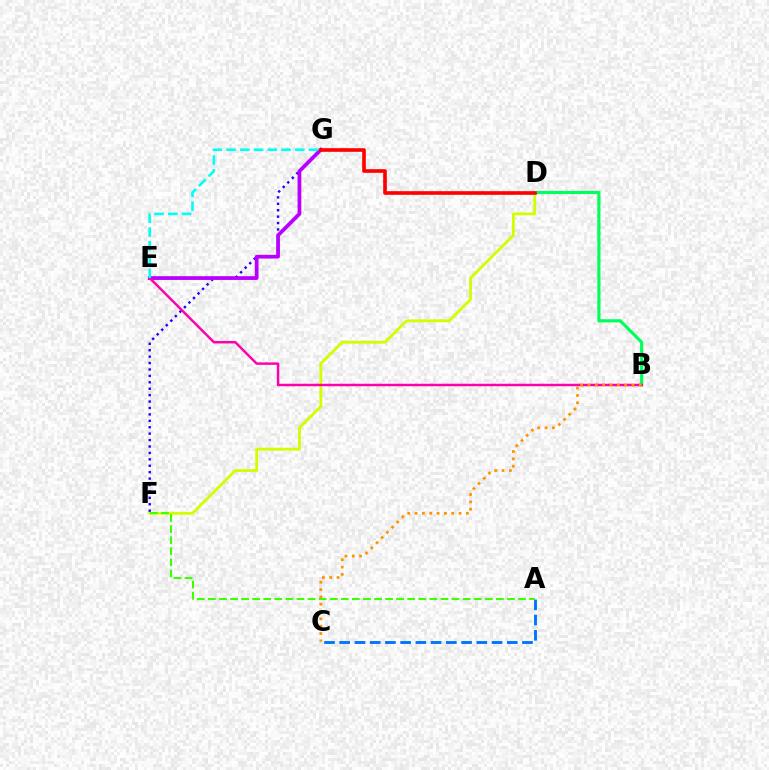{('B', 'D'): [{'color': '#00ff5c', 'line_style': 'solid', 'thickness': 2.28}], ('A', 'C'): [{'color': '#0074ff', 'line_style': 'dashed', 'thickness': 2.07}], ('F', 'G'): [{'color': '#2500ff', 'line_style': 'dotted', 'thickness': 1.74}], ('E', 'G'): [{'color': '#b900ff', 'line_style': 'solid', 'thickness': 2.71}, {'color': '#00fff6', 'line_style': 'dashed', 'thickness': 1.87}], ('D', 'F'): [{'color': '#d1ff00', 'line_style': 'solid', 'thickness': 2.04}], ('A', 'F'): [{'color': '#3dff00', 'line_style': 'dashed', 'thickness': 1.5}], ('D', 'G'): [{'color': '#ff0000', 'line_style': 'solid', 'thickness': 2.62}], ('B', 'E'): [{'color': '#ff00ac', 'line_style': 'solid', 'thickness': 1.78}], ('B', 'C'): [{'color': '#ff9400', 'line_style': 'dotted', 'thickness': 1.99}]}